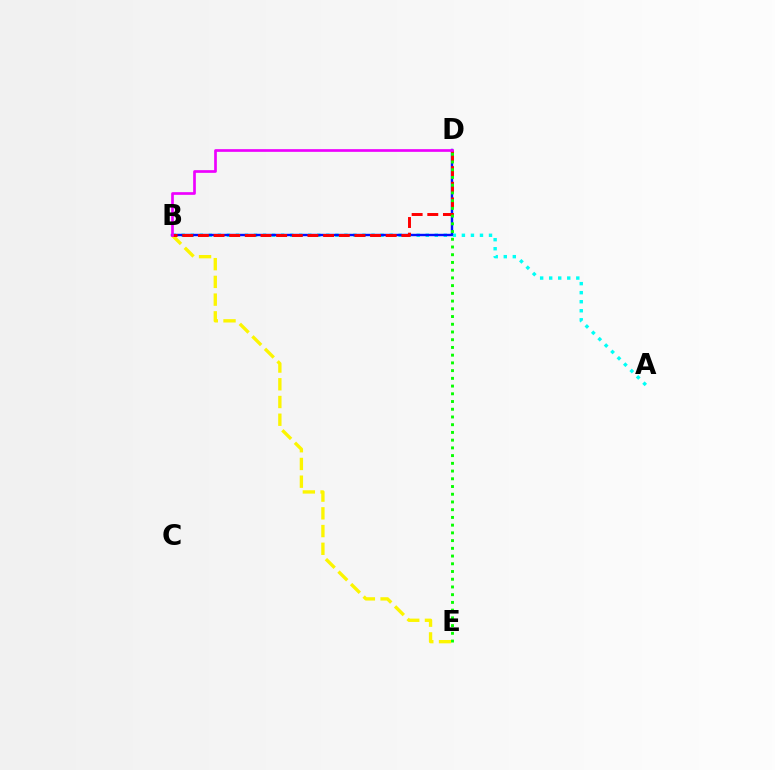{('B', 'E'): [{'color': '#fcf500', 'line_style': 'dashed', 'thickness': 2.41}], ('A', 'B'): [{'color': '#00fff6', 'line_style': 'dotted', 'thickness': 2.46}], ('B', 'D'): [{'color': '#0010ff', 'line_style': 'solid', 'thickness': 1.73}, {'color': '#ff0000', 'line_style': 'dashed', 'thickness': 2.13}, {'color': '#ee00ff', 'line_style': 'solid', 'thickness': 1.93}], ('D', 'E'): [{'color': '#08ff00', 'line_style': 'dotted', 'thickness': 2.1}]}